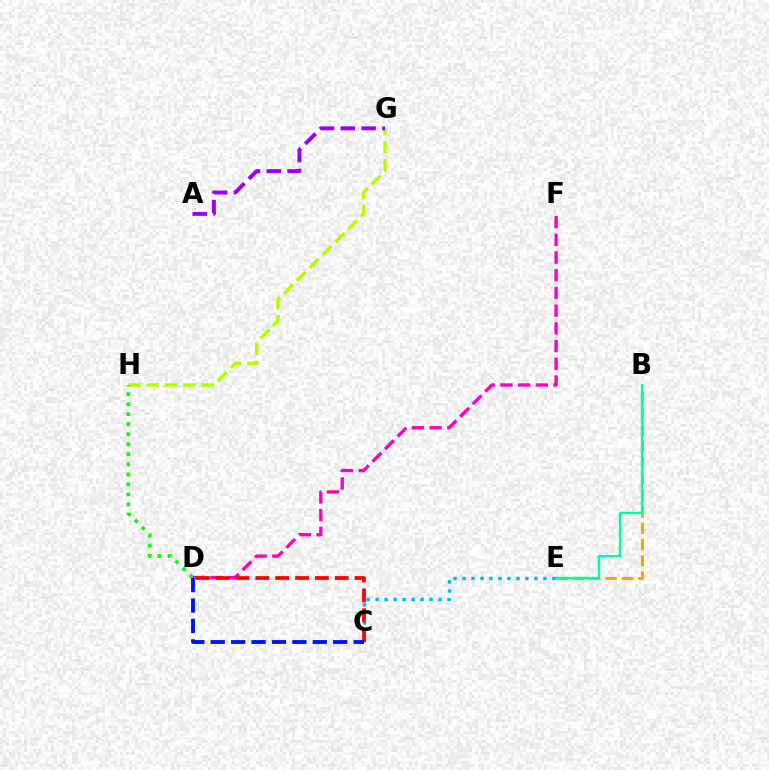{('B', 'E'): [{'color': '#ffa500', 'line_style': 'dashed', 'thickness': 2.22}, {'color': '#00ff9d', 'line_style': 'solid', 'thickness': 1.69}], ('G', 'H'): [{'color': '#b3ff00', 'line_style': 'dashed', 'thickness': 2.47}], ('D', 'H'): [{'color': '#08ff00', 'line_style': 'dotted', 'thickness': 2.72}], ('C', 'E'): [{'color': '#00b5ff', 'line_style': 'dotted', 'thickness': 2.44}], ('D', 'F'): [{'color': '#ff00bd', 'line_style': 'dashed', 'thickness': 2.41}], ('C', 'D'): [{'color': '#ff0000', 'line_style': 'dashed', 'thickness': 2.7}, {'color': '#0010ff', 'line_style': 'dashed', 'thickness': 2.77}], ('A', 'G'): [{'color': '#9b00ff', 'line_style': 'dashed', 'thickness': 2.83}]}